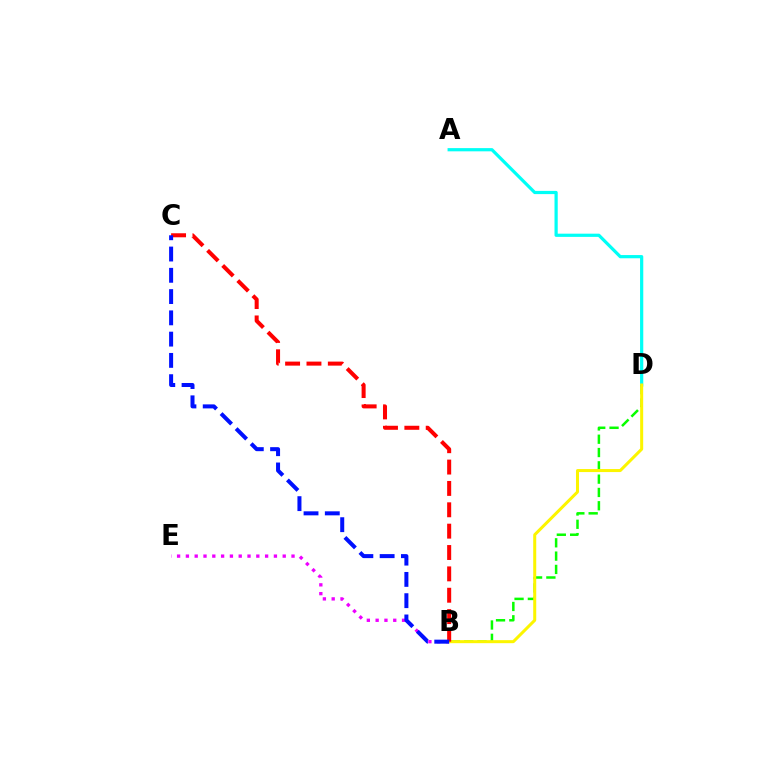{('A', 'D'): [{'color': '#00fff6', 'line_style': 'solid', 'thickness': 2.31}], ('B', 'E'): [{'color': '#ee00ff', 'line_style': 'dotted', 'thickness': 2.39}], ('B', 'D'): [{'color': '#08ff00', 'line_style': 'dashed', 'thickness': 1.81}, {'color': '#fcf500', 'line_style': 'solid', 'thickness': 2.17}], ('B', 'C'): [{'color': '#ff0000', 'line_style': 'dashed', 'thickness': 2.9}, {'color': '#0010ff', 'line_style': 'dashed', 'thickness': 2.89}]}